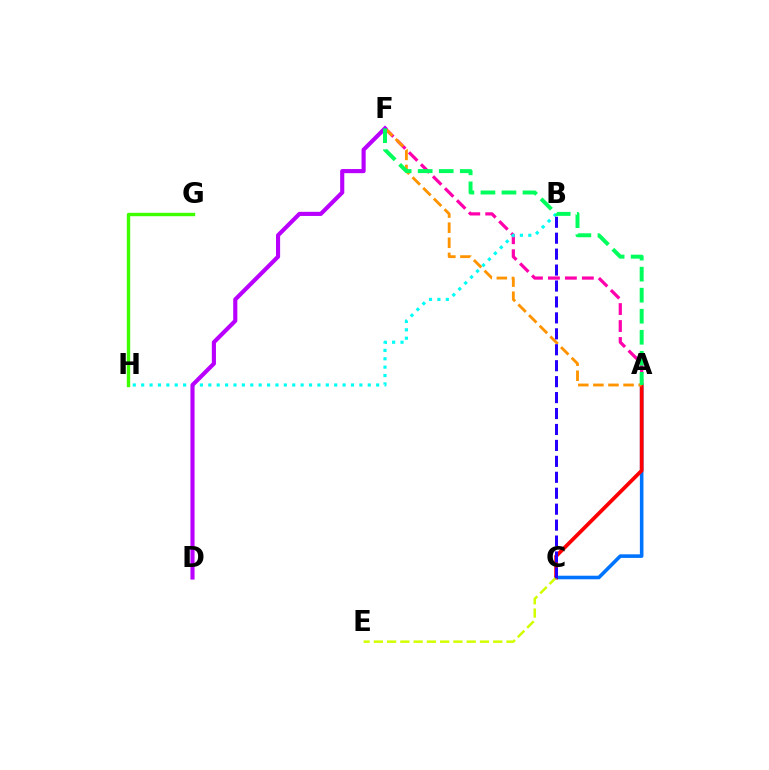{('A', 'C'): [{'color': '#0074ff', 'line_style': 'solid', 'thickness': 2.58}, {'color': '#ff0000', 'line_style': 'solid', 'thickness': 2.69}], ('A', 'F'): [{'color': '#ff00ac', 'line_style': 'dashed', 'thickness': 2.3}, {'color': '#ff9400', 'line_style': 'dashed', 'thickness': 2.05}, {'color': '#00ff5c', 'line_style': 'dashed', 'thickness': 2.86}], ('B', 'H'): [{'color': '#00fff6', 'line_style': 'dotted', 'thickness': 2.28}], ('D', 'F'): [{'color': '#b900ff', 'line_style': 'solid', 'thickness': 2.97}], ('C', 'E'): [{'color': '#d1ff00', 'line_style': 'dashed', 'thickness': 1.8}], ('G', 'H'): [{'color': '#3dff00', 'line_style': 'solid', 'thickness': 2.44}], ('B', 'C'): [{'color': '#2500ff', 'line_style': 'dashed', 'thickness': 2.17}]}